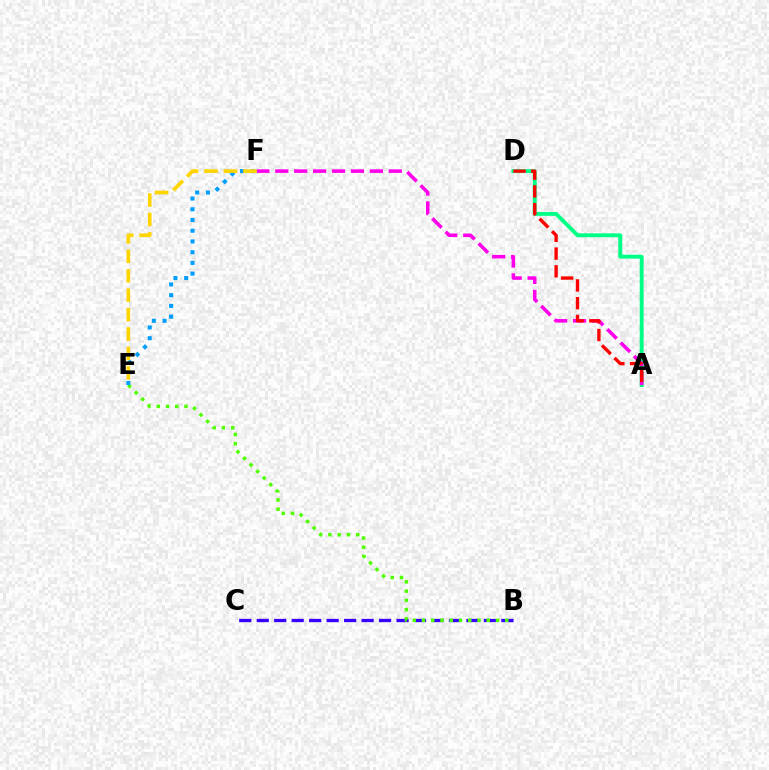{('B', 'C'): [{'color': '#3700ff', 'line_style': 'dashed', 'thickness': 2.37}], ('A', 'D'): [{'color': '#00ff86', 'line_style': 'solid', 'thickness': 2.82}, {'color': '#ff0000', 'line_style': 'dashed', 'thickness': 2.41}], ('B', 'E'): [{'color': '#4fff00', 'line_style': 'dotted', 'thickness': 2.51}], ('A', 'F'): [{'color': '#ff00ed', 'line_style': 'dashed', 'thickness': 2.57}], ('E', 'F'): [{'color': '#009eff', 'line_style': 'dotted', 'thickness': 2.92}, {'color': '#ffd500', 'line_style': 'dashed', 'thickness': 2.64}]}